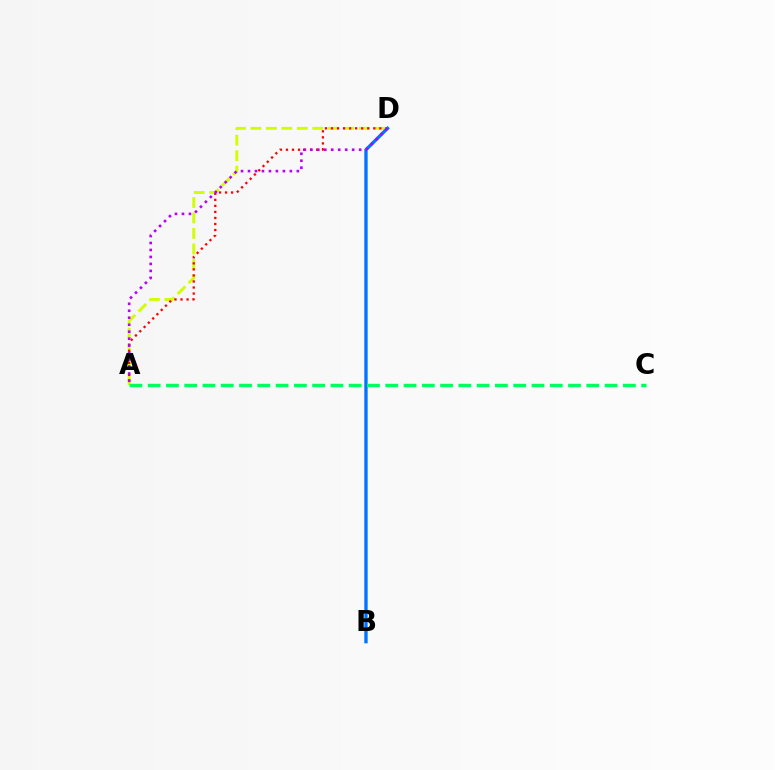{('A', 'D'): [{'color': '#d1ff00', 'line_style': 'dashed', 'thickness': 2.1}, {'color': '#ff0000', 'line_style': 'dotted', 'thickness': 1.64}, {'color': '#b900ff', 'line_style': 'dotted', 'thickness': 1.89}], ('B', 'D'): [{'color': '#0074ff', 'line_style': 'solid', 'thickness': 2.39}], ('A', 'C'): [{'color': '#00ff5c', 'line_style': 'dashed', 'thickness': 2.48}]}